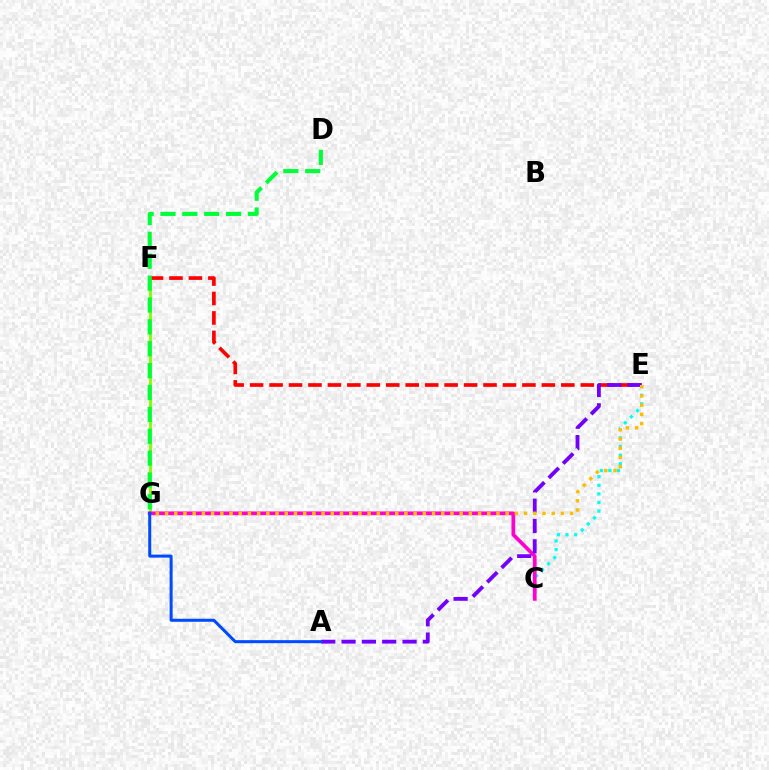{('C', 'E'): [{'color': '#00fff6', 'line_style': 'dotted', 'thickness': 2.34}], ('F', 'G'): [{'color': '#84ff00', 'line_style': 'solid', 'thickness': 2.08}], ('C', 'G'): [{'color': '#ff00cf', 'line_style': 'solid', 'thickness': 2.69}], ('E', 'F'): [{'color': '#ff0000', 'line_style': 'dashed', 'thickness': 2.64}], ('A', 'E'): [{'color': '#7200ff', 'line_style': 'dashed', 'thickness': 2.76}], ('E', 'G'): [{'color': '#ffbd00', 'line_style': 'dotted', 'thickness': 2.5}], ('A', 'G'): [{'color': '#004bff', 'line_style': 'solid', 'thickness': 2.18}], ('D', 'G'): [{'color': '#00ff39', 'line_style': 'dashed', 'thickness': 2.97}]}